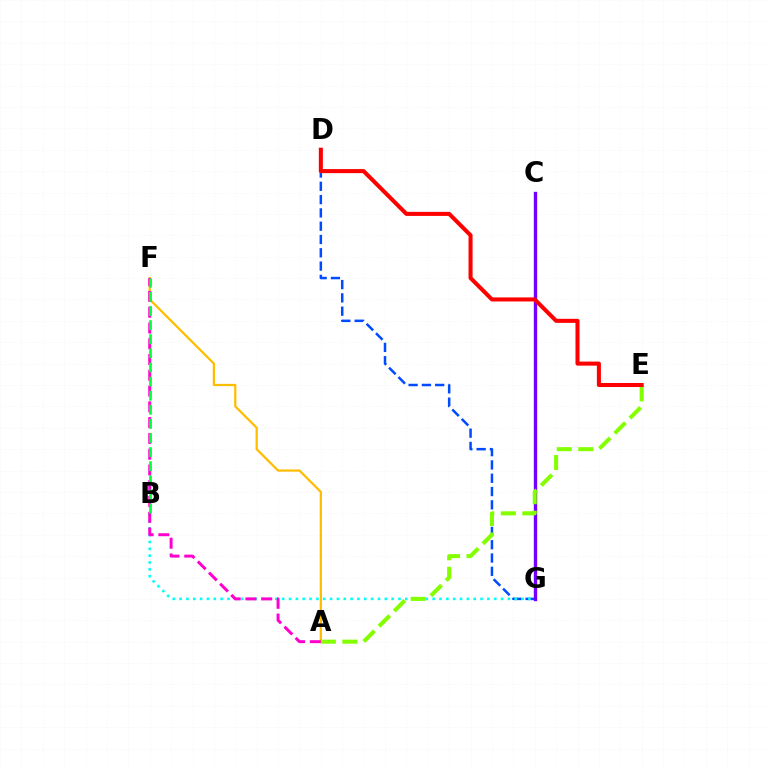{('D', 'G'): [{'color': '#004bff', 'line_style': 'dashed', 'thickness': 1.81}], ('B', 'G'): [{'color': '#00fff6', 'line_style': 'dotted', 'thickness': 1.86}], ('A', 'F'): [{'color': '#ffbd00', 'line_style': 'solid', 'thickness': 1.62}, {'color': '#ff00cf', 'line_style': 'dashed', 'thickness': 2.14}], ('C', 'G'): [{'color': '#7200ff', 'line_style': 'solid', 'thickness': 2.43}], ('A', 'E'): [{'color': '#84ff00', 'line_style': 'dashed', 'thickness': 2.92}], ('B', 'F'): [{'color': '#00ff39', 'line_style': 'dashed', 'thickness': 1.92}], ('D', 'E'): [{'color': '#ff0000', 'line_style': 'solid', 'thickness': 2.92}]}